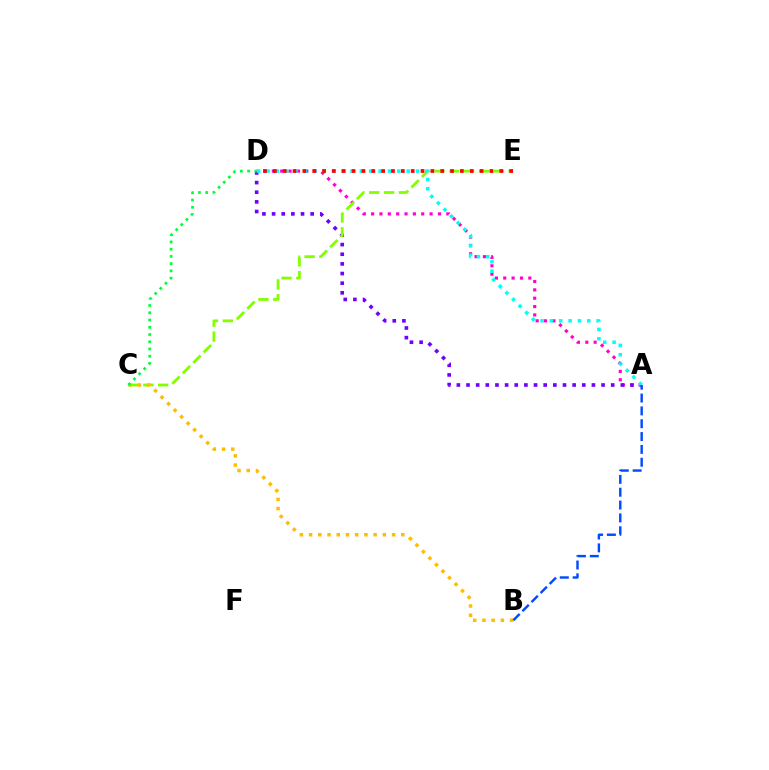{('A', 'D'): [{'color': '#ff00cf', 'line_style': 'dotted', 'thickness': 2.27}, {'color': '#7200ff', 'line_style': 'dotted', 'thickness': 2.62}, {'color': '#00fff6', 'line_style': 'dotted', 'thickness': 2.54}], ('C', 'E'): [{'color': '#84ff00', 'line_style': 'dashed', 'thickness': 2.01}], ('B', 'C'): [{'color': '#ffbd00', 'line_style': 'dotted', 'thickness': 2.51}], ('C', 'D'): [{'color': '#00ff39', 'line_style': 'dotted', 'thickness': 1.97}], ('D', 'E'): [{'color': '#ff0000', 'line_style': 'dotted', 'thickness': 2.68}], ('A', 'B'): [{'color': '#004bff', 'line_style': 'dashed', 'thickness': 1.74}]}